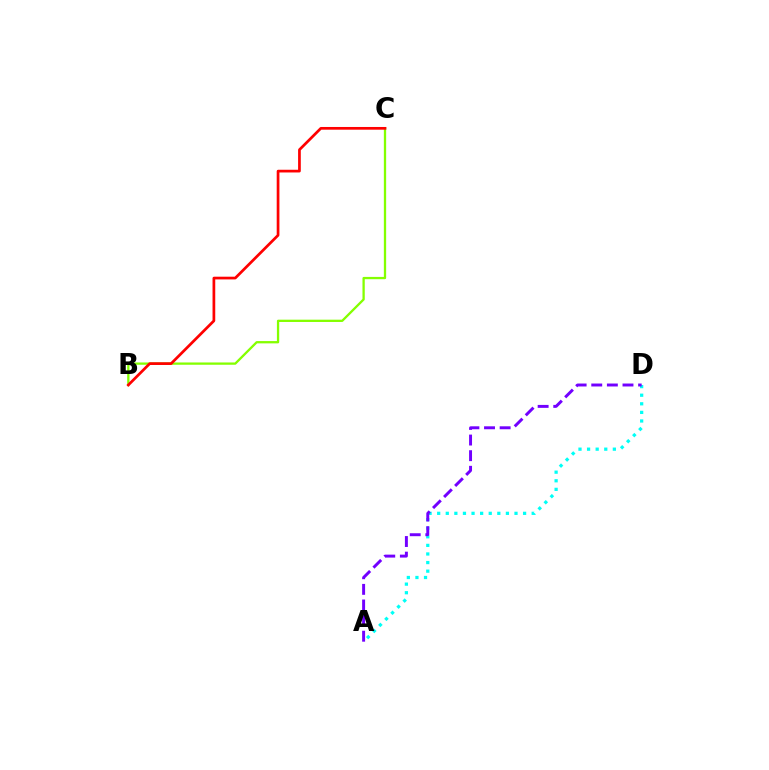{('B', 'C'): [{'color': '#84ff00', 'line_style': 'solid', 'thickness': 1.65}, {'color': '#ff0000', 'line_style': 'solid', 'thickness': 1.95}], ('A', 'D'): [{'color': '#00fff6', 'line_style': 'dotted', 'thickness': 2.33}, {'color': '#7200ff', 'line_style': 'dashed', 'thickness': 2.12}]}